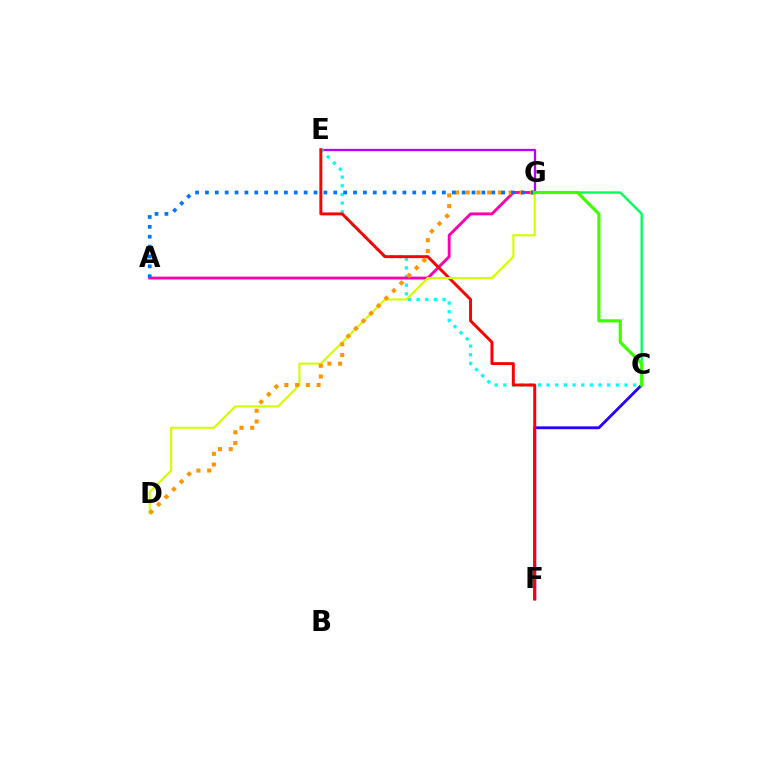{('E', 'G'): [{'color': '#b900ff', 'line_style': 'solid', 'thickness': 1.65}], ('C', 'F'): [{'color': '#2500ff', 'line_style': 'solid', 'thickness': 2.04}], ('C', 'E'): [{'color': '#00fff6', 'line_style': 'dotted', 'thickness': 2.35}], ('A', 'G'): [{'color': '#ff00ac', 'line_style': 'solid', 'thickness': 2.08}, {'color': '#0074ff', 'line_style': 'dotted', 'thickness': 2.68}], ('C', 'G'): [{'color': '#00ff5c', 'line_style': 'solid', 'thickness': 1.7}, {'color': '#3dff00', 'line_style': 'solid', 'thickness': 2.28}], ('E', 'F'): [{'color': '#ff0000', 'line_style': 'solid', 'thickness': 2.12}], ('D', 'G'): [{'color': '#d1ff00', 'line_style': 'solid', 'thickness': 1.53}, {'color': '#ff9400', 'line_style': 'dotted', 'thickness': 2.92}]}